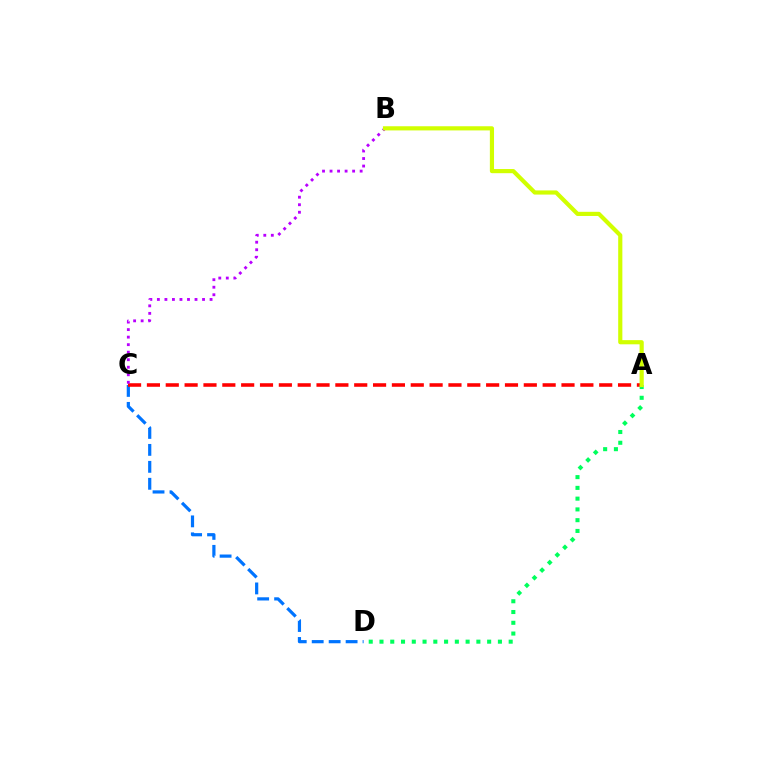{('C', 'D'): [{'color': '#0074ff', 'line_style': 'dashed', 'thickness': 2.3}], ('A', 'C'): [{'color': '#ff0000', 'line_style': 'dashed', 'thickness': 2.56}], ('B', 'C'): [{'color': '#b900ff', 'line_style': 'dotted', 'thickness': 2.04}], ('A', 'D'): [{'color': '#00ff5c', 'line_style': 'dotted', 'thickness': 2.93}], ('A', 'B'): [{'color': '#d1ff00', 'line_style': 'solid', 'thickness': 3.0}]}